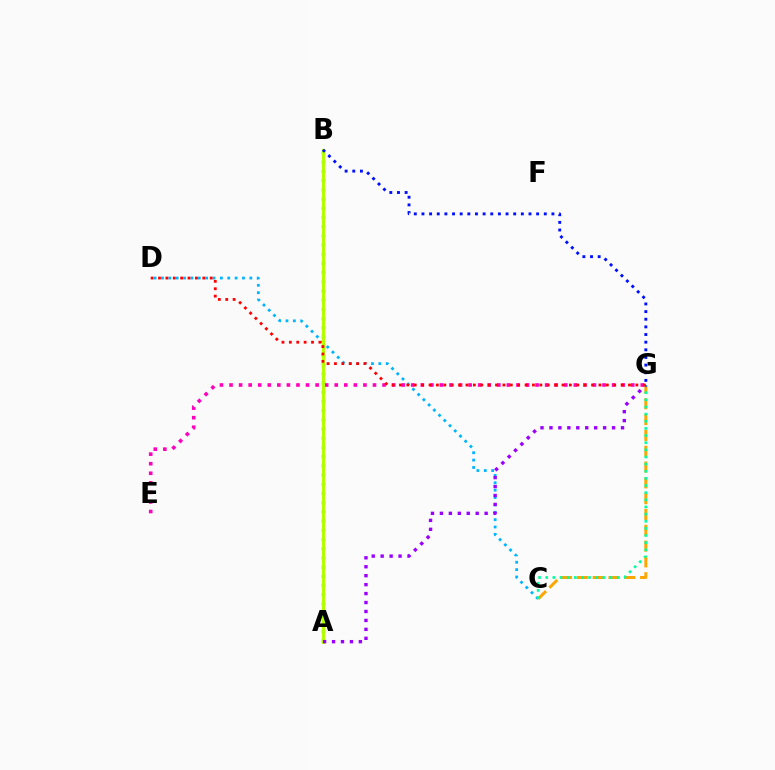{('C', 'D'): [{'color': '#00b5ff', 'line_style': 'dotted', 'thickness': 2.0}], ('C', 'G'): [{'color': '#ffa500', 'line_style': 'dashed', 'thickness': 2.15}, {'color': '#00ff9d', 'line_style': 'dotted', 'thickness': 1.94}], ('A', 'B'): [{'color': '#08ff00', 'line_style': 'dotted', 'thickness': 2.5}, {'color': '#b3ff00', 'line_style': 'solid', 'thickness': 2.17}], ('E', 'G'): [{'color': '#ff00bd', 'line_style': 'dotted', 'thickness': 2.6}], ('A', 'G'): [{'color': '#9b00ff', 'line_style': 'dotted', 'thickness': 2.43}], ('D', 'G'): [{'color': '#ff0000', 'line_style': 'dotted', 'thickness': 2.01}], ('B', 'G'): [{'color': '#0010ff', 'line_style': 'dotted', 'thickness': 2.08}]}